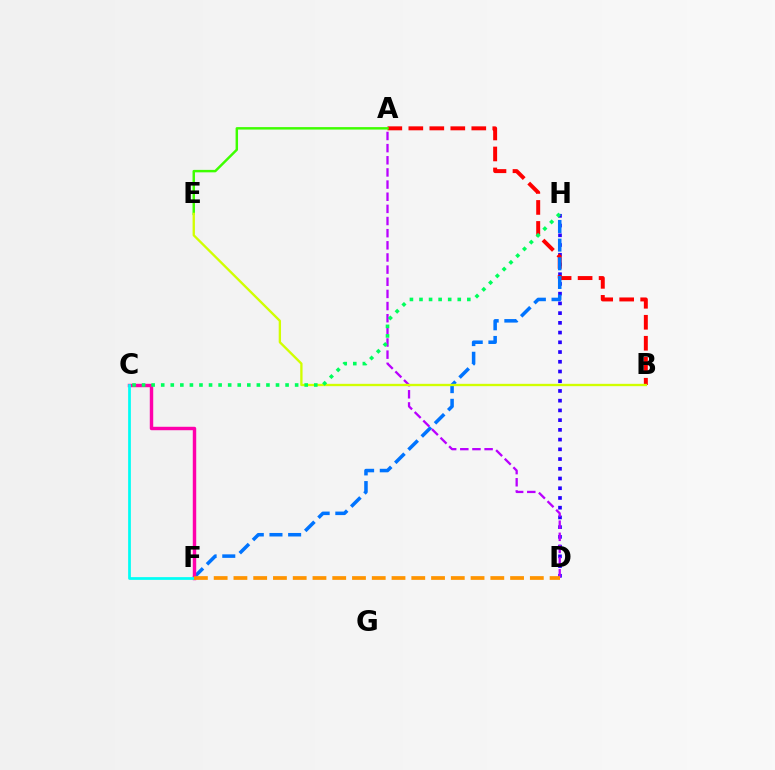{('D', 'H'): [{'color': '#2500ff', 'line_style': 'dotted', 'thickness': 2.64}], ('A', 'B'): [{'color': '#ff0000', 'line_style': 'dashed', 'thickness': 2.85}], ('F', 'H'): [{'color': '#0074ff', 'line_style': 'dashed', 'thickness': 2.54}], ('C', 'F'): [{'color': '#ff00ac', 'line_style': 'solid', 'thickness': 2.47}, {'color': '#00fff6', 'line_style': 'solid', 'thickness': 1.98}], ('A', 'D'): [{'color': '#b900ff', 'line_style': 'dashed', 'thickness': 1.65}], ('A', 'E'): [{'color': '#3dff00', 'line_style': 'solid', 'thickness': 1.77}], ('D', 'F'): [{'color': '#ff9400', 'line_style': 'dashed', 'thickness': 2.68}], ('B', 'E'): [{'color': '#d1ff00', 'line_style': 'solid', 'thickness': 1.68}], ('C', 'H'): [{'color': '#00ff5c', 'line_style': 'dotted', 'thickness': 2.6}]}